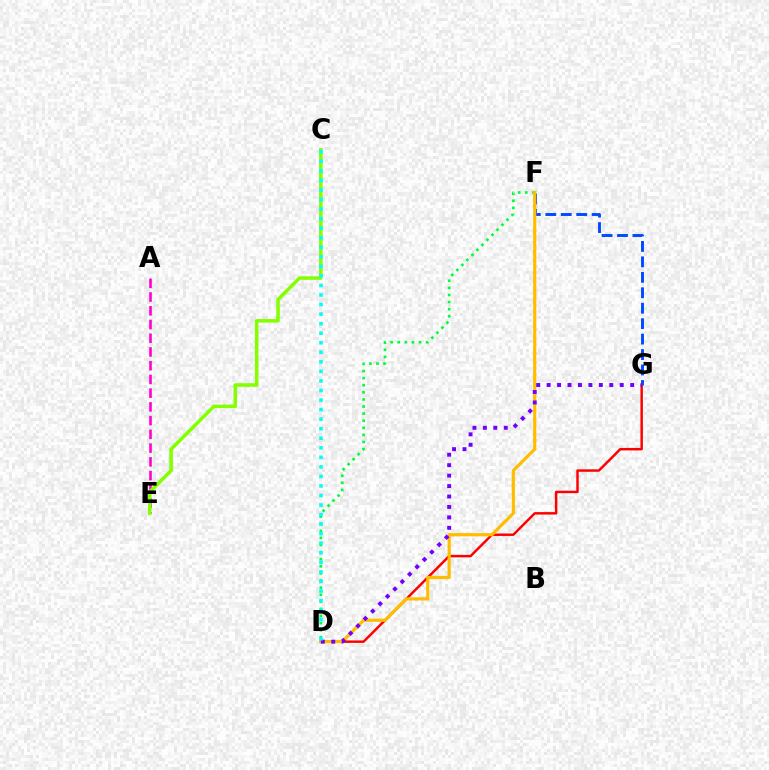{('A', 'E'): [{'color': '#ff00cf', 'line_style': 'dashed', 'thickness': 1.87}], ('D', 'F'): [{'color': '#00ff39', 'line_style': 'dotted', 'thickness': 1.93}, {'color': '#ffbd00', 'line_style': 'solid', 'thickness': 2.29}], ('D', 'G'): [{'color': '#ff0000', 'line_style': 'solid', 'thickness': 1.77}, {'color': '#7200ff', 'line_style': 'dotted', 'thickness': 2.84}], ('C', 'E'): [{'color': '#84ff00', 'line_style': 'solid', 'thickness': 2.53}], ('F', 'G'): [{'color': '#004bff', 'line_style': 'dashed', 'thickness': 2.1}], ('C', 'D'): [{'color': '#00fff6', 'line_style': 'dotted', 'thickness': 2.59}]}